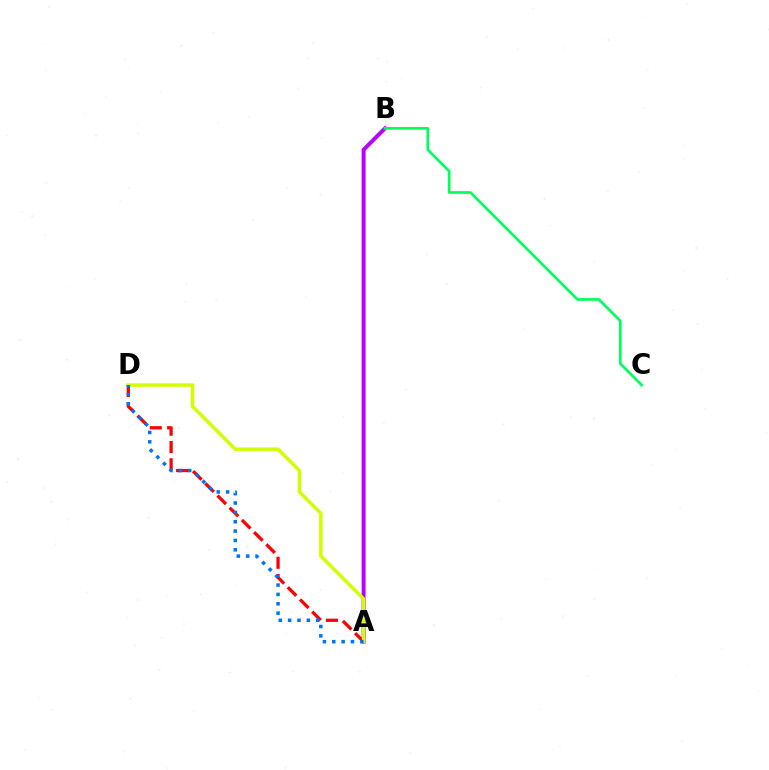{('A', 'B'): [{'color': '#b900ff', 'line_style': 'solid', 'thickness': 2.85}], ('A', 'D'): [{'color': '#ff0000', 'line_style': 'dashed', 'thickness': 2.34}, {'color': '#d1ff00', 'line_style': 'solid', 'thickness': 2.5}, {'color': '#0074ff', 'line_style': 'dotted', 'thickness': 2.54}], ('B', 'C'): [{'color': '#00ff5c', 'line_style': 'solid', 'thickness': 1.92}]}